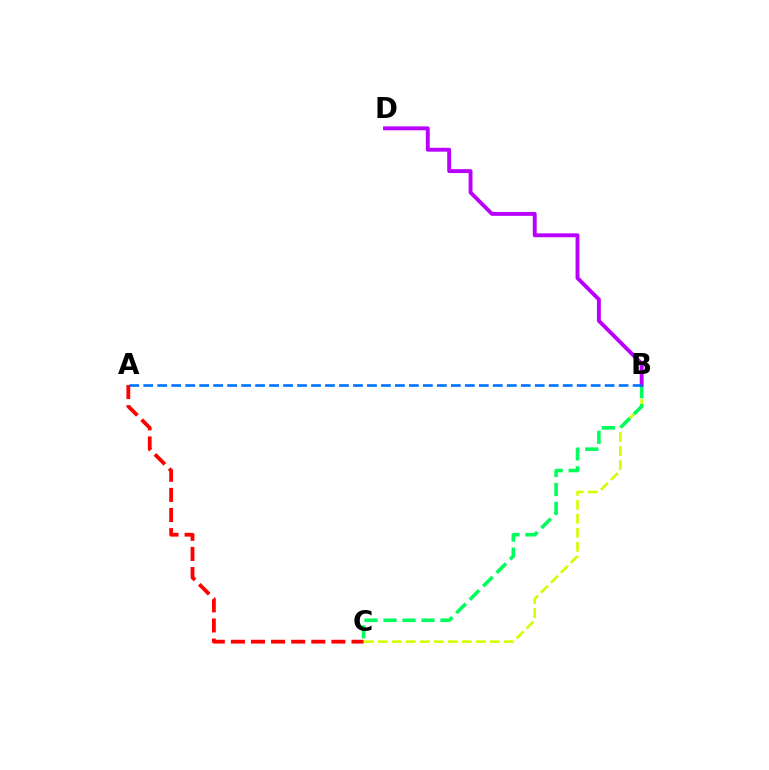{('A', 'C'): [{'color': '#ff0000', 'line_style': 'dashed', 'thickness': 2.73}], ('B', 'C'): [{'color': '#d1ff00', 'line_style': 'dashed', 'thickness': 1.9}, {'color': '#00ff5c', 'line_style': 'dashed', 'thickness': 2.58}], ('B', 'D'): [{'color': '#b900ff', 'line_style': 'solid', 'thickness': 2.8}], ('A', 'B'): [{'color': '#0074ff', 'line_style': 'dashed', 'thickness': 1.9}]}